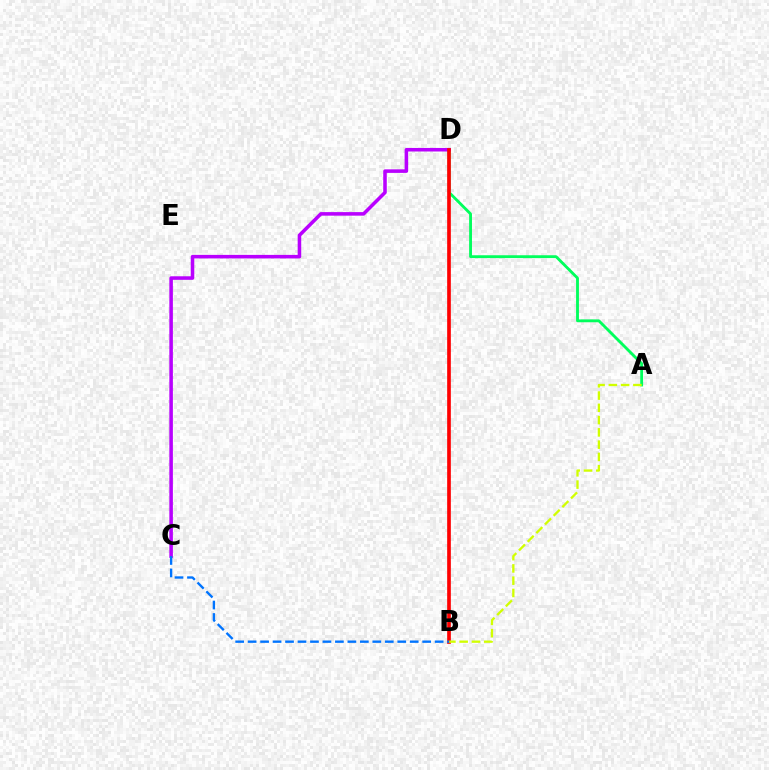{('A', 'D'): [{'color': '#00ff5c', 'line_style': 'solid', 'thickness': 2.05}], ('C', 'D'): [{'color': '#b900ff', 'line_style': 'solid', 'thickness': 2.55}], ('B', 'D'): [{'color': '#ff0000', 'line_style': 'solid', 'thickness': 2.64}], ('B', 'C'): [{'color': '#0074ff', 'line_style': 'dashed', 'thickness': 1.69}], ('A', 'B'): [{'color': '#d1ff00', 'line_style': 'dashed', 'thickness': 1.67}]}